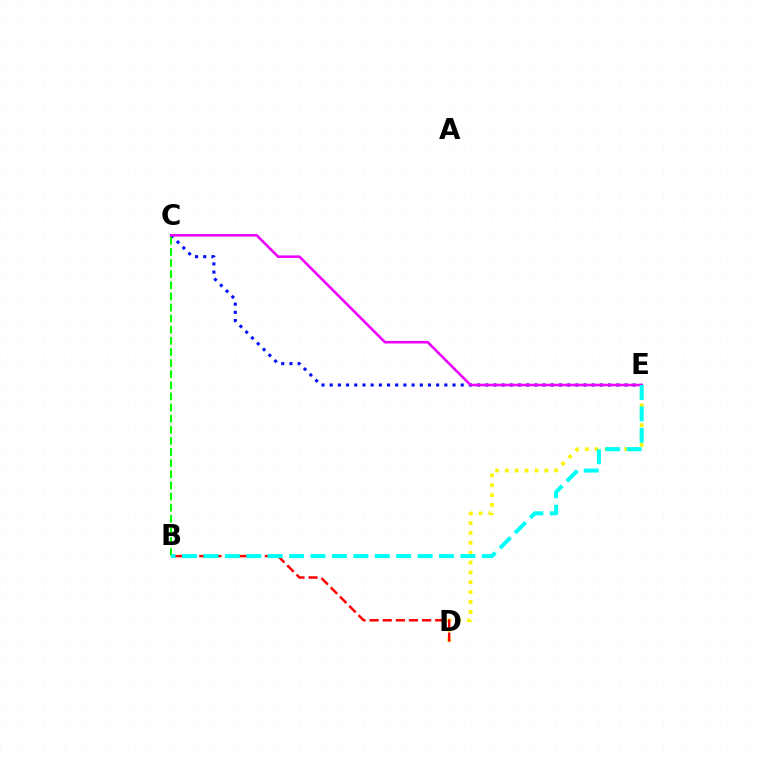{('C', 'E'): [{'color': '#0010ff', 'line_style': 'dotted', 'thickness': 2.22}, {'color': '#ee00ff', 'line_style': 'solid', 'thickness': 1.85}], ('D', 'E'): [{'color': '#fcf500', 'line_style': 'dotted', 'thickness': 2.68}], ('B', 'C'): [{'color': '#08ff00', 'line_style': 'dashed', 'thickness': 1.51}], ('B', 'D'): [{'color': '#ff0000', 'line_style': 'dashed', 'thickness': 1.78}], ('B', 'E'): [{'color': '#00fff6', 'line_style': 'dashed', 'thickness': 2.91}]}